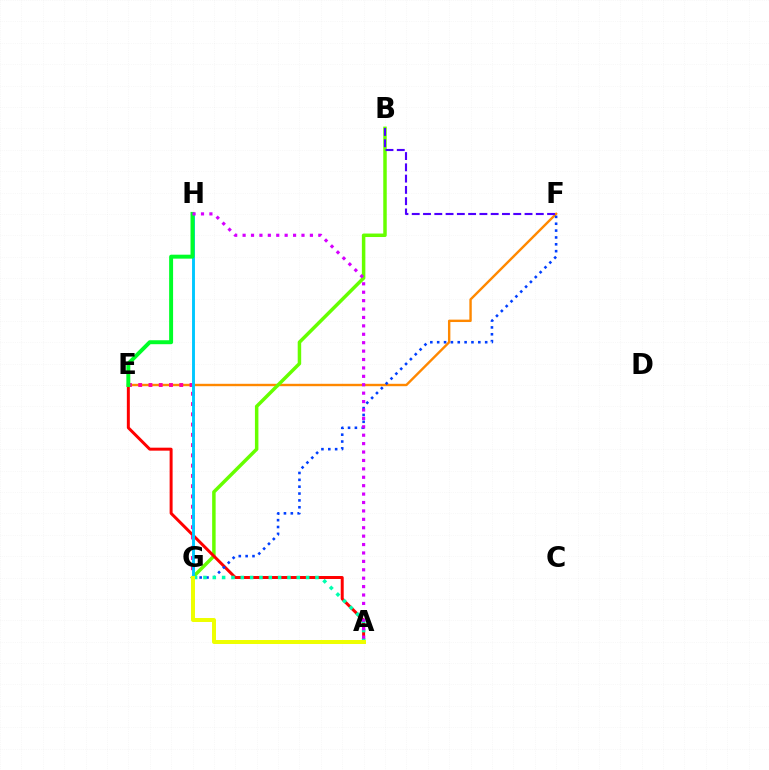{('E', 'F'): [{'color': '#ff8800', 'line_style': 'solid', 'thickness': 1.73}], ('B', 'G'): [{'color': '#66ff00', 'line_style': 'solid', 'thickness': 2.51}], ('A', 'E'): [{'color': '#ff0000', 'line_style': 'solid', 'thickness': 2.14}], ('E', 'G'): [{'color': '#ff00a0', 'line_style': 'dotted', 'thickness': 2.79}], ('G', 'H'): [{'color': '#00c7ff', 'line_style': 'solid', 'thickness': 2.1}], ('F', 'G'): [{'color': '#003fff', 'line_style': 'dotted', 'thickness': 1.86}], ('A', 'G'): [{'color': '#00ffaf', 'line_style': 'dotted', 'thickness': 2.54}, {'color': '#eeff00', 'line_style': 'solid', 'thickness': 2.86}], ('E', 'H'): [{'color': '#00ff27', 'line_style': 'solid', 'thickness': 2.85}], ('B', 'F'): [{'color': '#4f00ff', 'line_style': 'dashed', 'thickness': 1.53}], ('A', 'H'): [{'color': '#d600ff', 'line_style': 'dotted', 'thickness': 2.29}]}